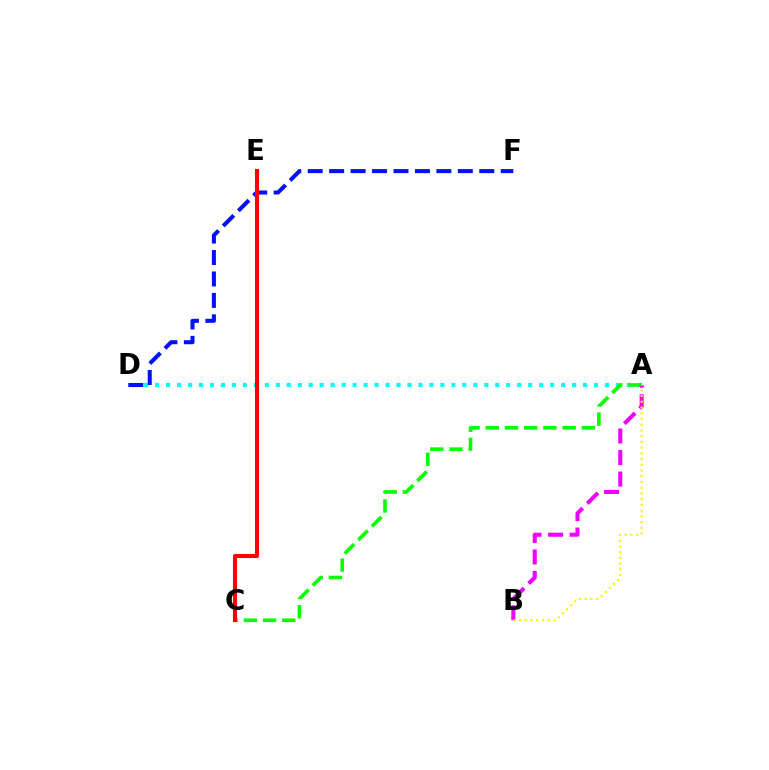{('A', 'D'): [{'color': '#00fff6', 'line_style': 'dotted', 'thickness': 2.98}], ('A', 'C'): [{'color': '#08ff00', 'line_style': 'dashed', 'thickness': 2.61}], ('D', 'F'): [{'color': '#0010ff', 'line_style': 'dashed', 'thickness': 2.91}], ('A', 'B'): [{'color': '#ee00ff', 'line_style': 'dashed', 'thickness': 2.93}, {'color': '#fcf500', 'line_style': 'dotted', 'thickness': 1.56}], ('C', 'E'): [{'color': '#ff0000', 'line_style': 'solid', 'thickness': 2.94}]}